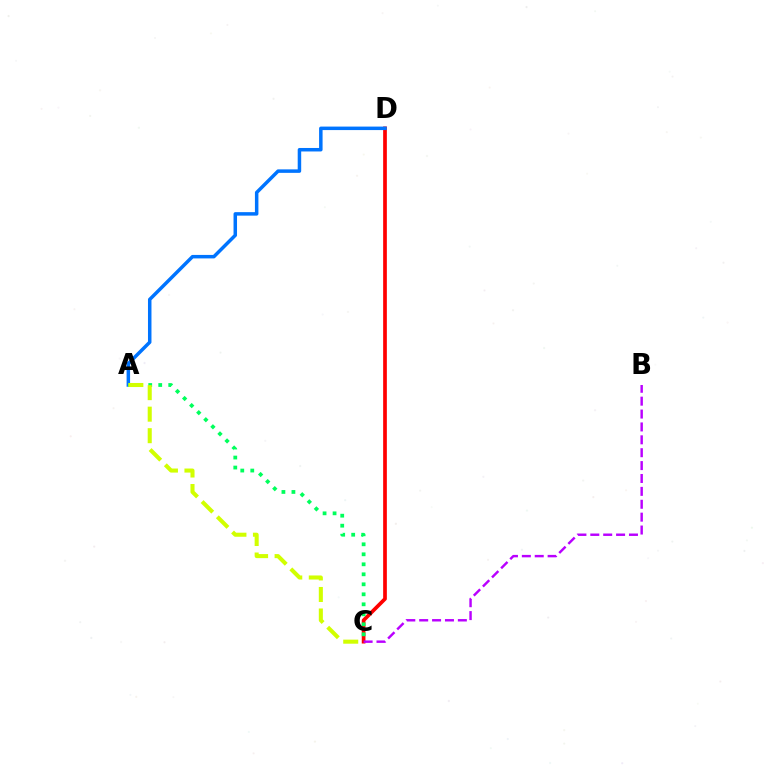{('C', 'D'): [{'color': '#ff0000', 'line_style': 'solid', 'thickness': 2.67}], ('A', 'D'): [{'color': '#0074ff', 'line_style': 'solid', 'thickness': 2.51}], ('B', 'C'): [{'color': '#b900ff', 'line_style': 'dashed', 'thickness': 1.75}], ('A', 'C'): [{'color': '#00ff5c', 'line_style': 'dotted', 'thickness': 2.72}, {'color': '#d1ff00', 'line_style': 'dashed', 'thickness': 2.92}]}